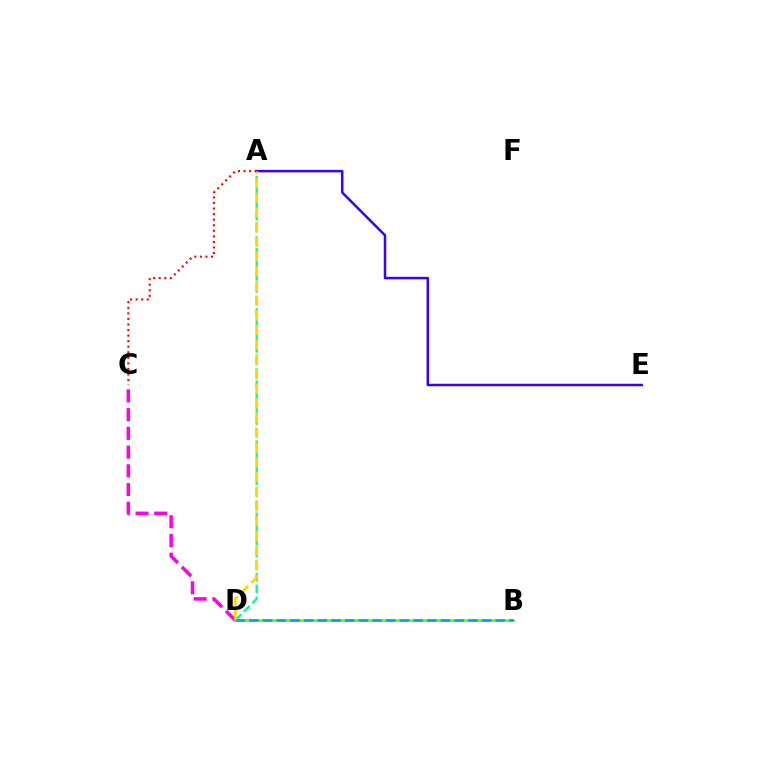{('B', 'D'): [{'color': '#4fff00', 'line_style': 'solid', 'thickness': 1.85}, {'color': '#009eff', 'line_style': 'dashed', 'thickness': 1.86}], ('A', 'E'): [{'color': '#3700ff', 'line_style': 'solid', 'thickness': 1.79}], ('C', 'D'): [{'color': '#ff00ed', 'line_style': 'dashed', 'thickness': 2.54}], ('A', 'D'): [{'color': '#00ff86', 'line_style': 'dashed', 'thickness': 1.63}, {'color': '#ffd500', 'line_style': 'dashed', 'thickness': 2.0}], ('A', 'C'): [{'color': '#ff0000', 'line_style': 'dotted', 'thickness': 1.51}]}